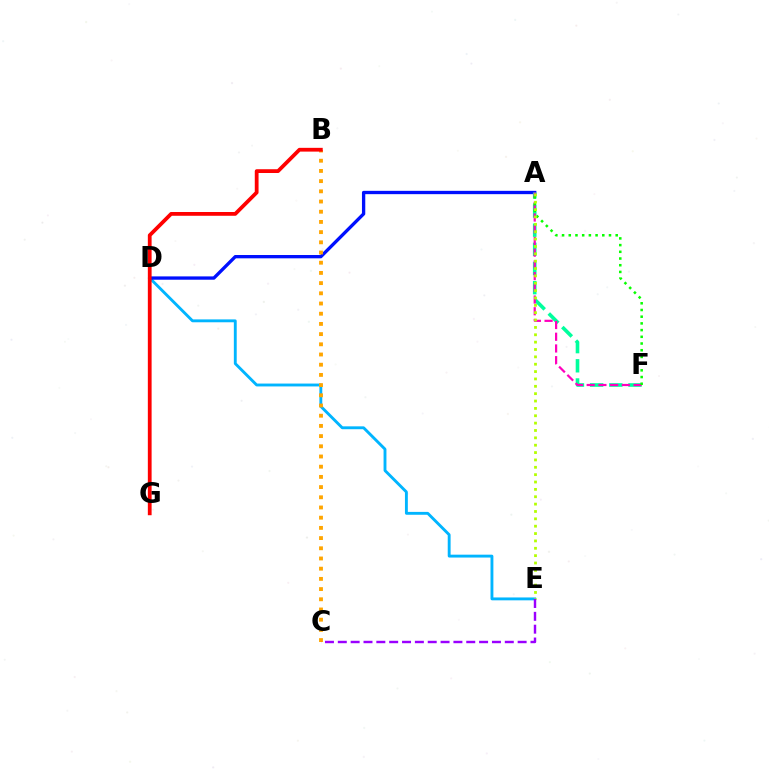{('D', 'E'): [{'color': '#00b5ff', 'line_style': 'solid', 'thickness': 2.07}], ('A', 'D'): [{'color': '#0010ff', 'line_style': 'solid', 'thickness': 2.39}], ('A', 'F'): [{'color': '#00ff9d', 'line_style': 'dashed', 'thickness': 2.6}, {'color': '#ff00bd', 'line_style': 'dashed', 'thickness': 1.59}, {'color': '#08ff00', 'line_style': 'dotted', 'thickness': 1.82}], ('B', 'C'): [{'color': '#ffa500', 'line_style': 'dotted', 'thickness': 2.77}], ('A', 'E'): [{'color': '#b3ff00', 'line_style': 'dotted', 'thickness': 2.0}], ('C', 'E'): [{'color': '#9b00ff', 'line_style': 'dashed', 'thickness': 1.75}], ('B', 'G'): [{'color': '#ff0000', 'line_style': 'solid', 'thickness': 2.72}]}